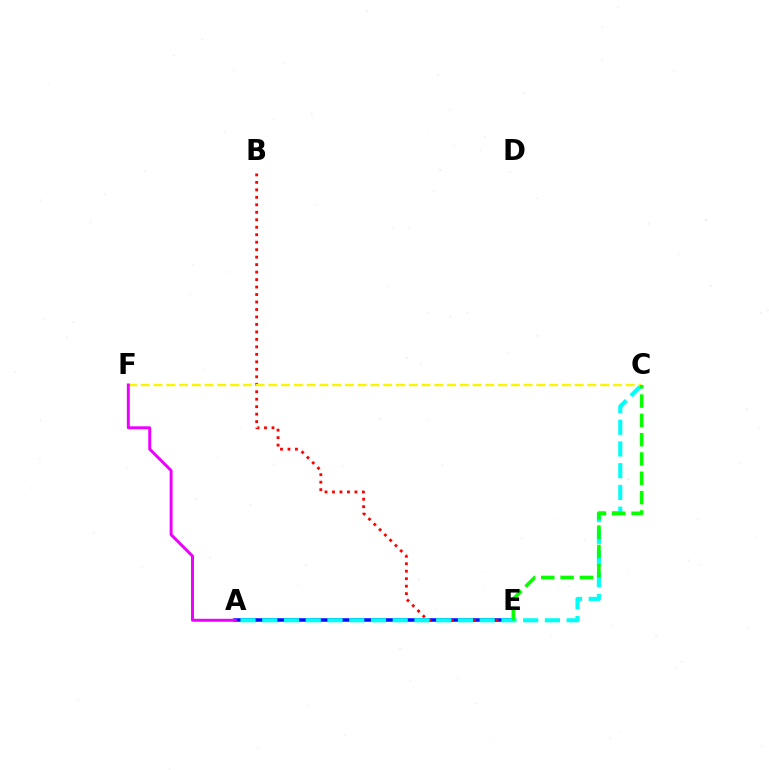{('A', 'E'): [{'color': '#0010ff', 'line_style': 'solid', 'thickness': 2.57}], ('B', 'E'): [{'color': '#ff0000', 'line_style': 'dotted', 'thickness': 2.03}], ('A', 'C'): [{'color': '#00fff6', 'line_style': 'dashed', 'thickness': 2.95}], ('C', 'F'): [{'color': '#fcf500', 'line_style': 'dashed', 'thickness': 1.73}], ('C', 'E'): [{'color': '#08ff00', 'line_style': 'dashed', 'thickness': 2.62}], ('A', 'F'): [{'color': '#ee00ff', 'line_style': 'solid', 'thickness': 2.13}]}